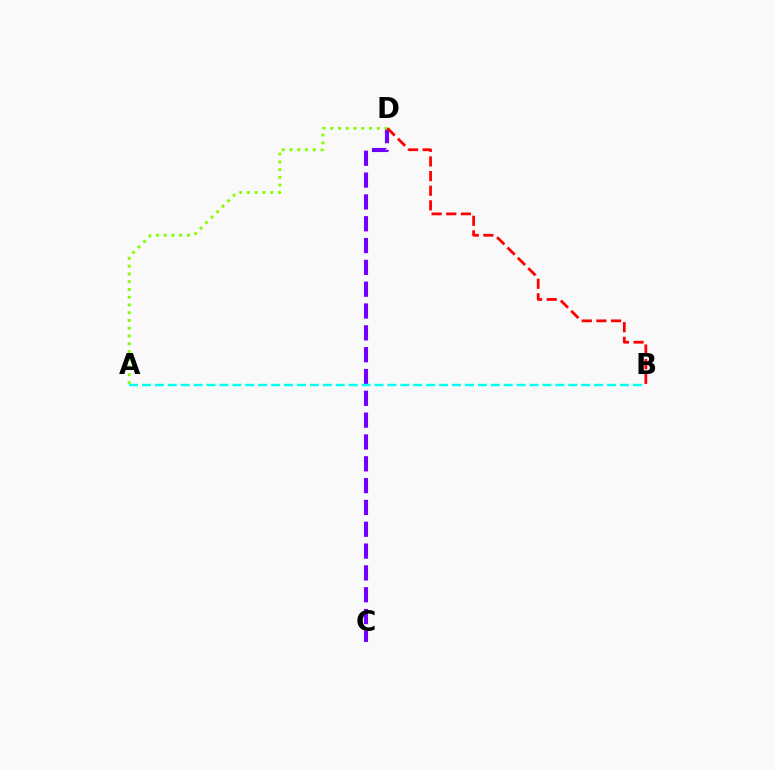{('C', 'D'): [{'color': '#7200ff', 'line_style': 'dashed', 'thickness': 2.96}], ('A', 'D'): [{'color': '#84ff00', 'line_style': 'dotted', 'thickness': 2.11}], ('B', 'D'): [{'color': '#ff0000', 'line_style': 'dashed', 'thickness': 1.99}], ('A', 'B'): [{'color': '#00fff6', 'line_style': 'dashed', 'thickness': 1.76}]}